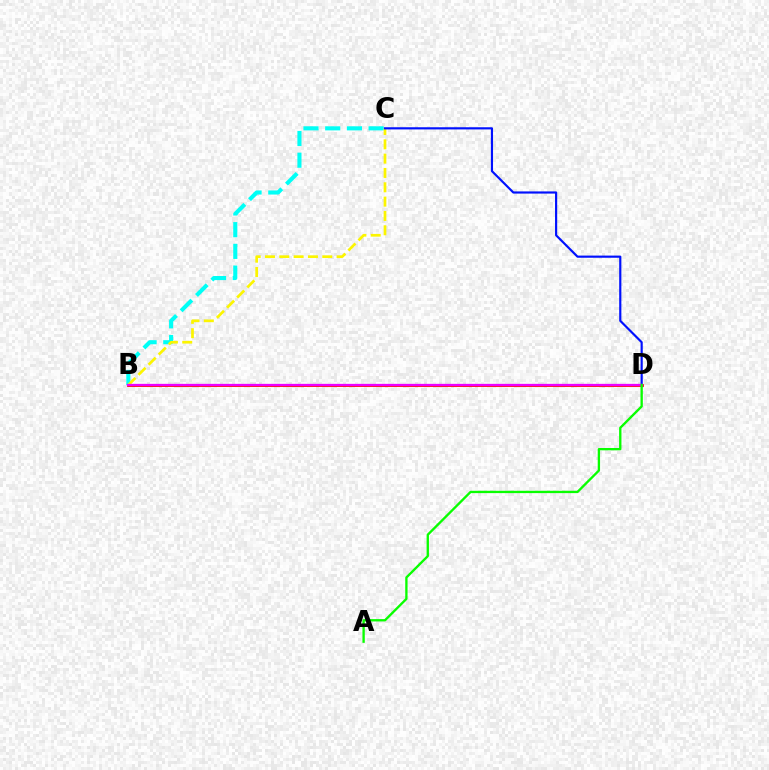{('B', 'C'): [{'color': '#00fff6', 'line_style': 'dashed', 'thickness': 2.95}, {'color': '#fcf500', 'line_style': 'dashed', 'thickness': 1.95}], ('C', 'D'): [{'color': '#0010ff', 'line_style': 'solid', 'thickness': 1.56}], ('B', 'D'): [{'color': '#ff0000', 'line_style': 'solid', 'thickness': 1.98}, {'color': '#ee00ff', 'line_style': 'solid', 'thickness': 1.65}], ('A', 'D'): [{'color': '#08ff00', 'line_style': 'solid', 'thickness': 1.68}]}